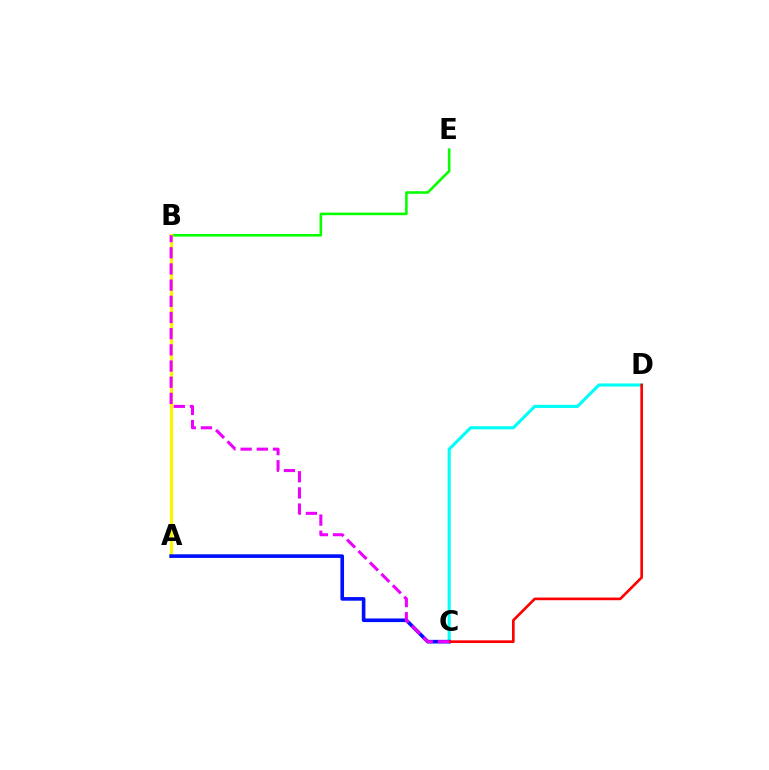{('B', 'E'): [{'color': '#08ff00', 'line_style': 'solid', 'thickness': 1.86}], ('A', 'B'): [{'color': '#fcf500', 'line_style': 'solid', 'thickness': 2.29}], ('C', 'D'): [{'color': '#00fff6', 'line_style': 'solid', 'thickness': 2.24}, {'color': '#ff0000', 'line_style': 'solid', 'thickness': 1.91}], ('A', 'C'): [{'color': '#0010ff', 'line_style': 'solid', 'thickness': 2.61}], ('B', 'C'): [{'color': '#ee00ff', 'line_style': 'dashed', 'thickness': 2.2}]}